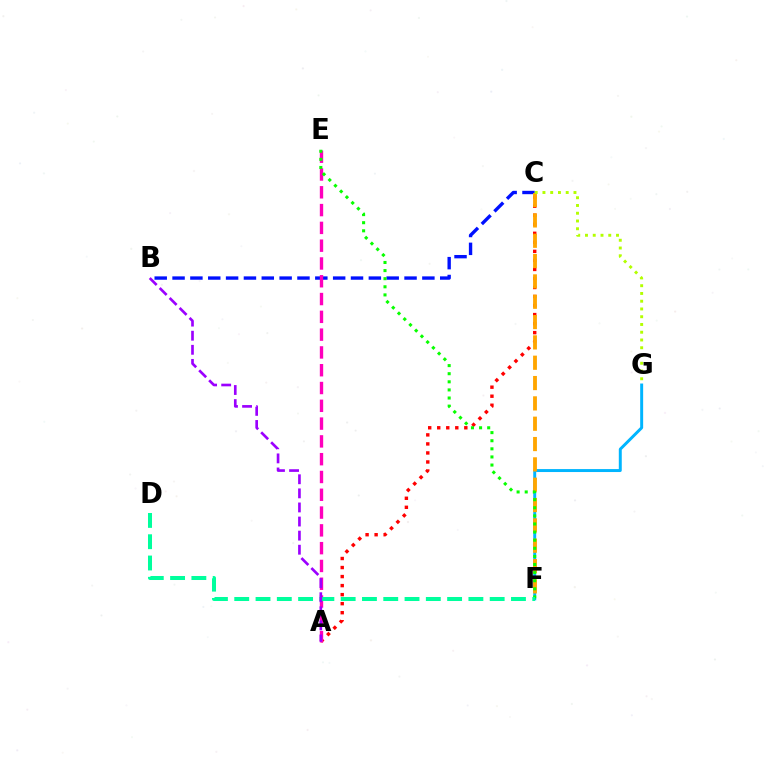{('A', 'C'): [{'color': '#ff0000', 'line_style': 'dotted', 'thickness': 2.45}], ('F', 'G'): [{'color': '#00b5ff', 'line_style': 'solid', 'thickness': 2.13}], ('B', 'C'): [{'color': '#0010ff', 'line_style': 'dashed', 'thickness': 2.42}], ('A', 'E'): [{'color': '#ff00bd', 'line_style': 'dashed', 'thickness': 2.42}], ('C', 'F'): [{'color': '#ffa500', 'line_style': 'dashed', 'thickness': 2.76}], ('E', 'F'): [{'color': '#08ff00', 'line_style': 'dotted', 'thickness': 2.2}], ('D', 'F'): [{'color': '#00ff9d', 'line_style': 'dashed', 'thickness': 2.89}], ('A', 'B'): [{'color': '#9b00ff', 'line_style': 'dashed', 'thickness': 1.91}], ('C', 'G'): [{'color': '#b3ff00', 'line_style': 'dotted', 'thickness': 2.11}]}